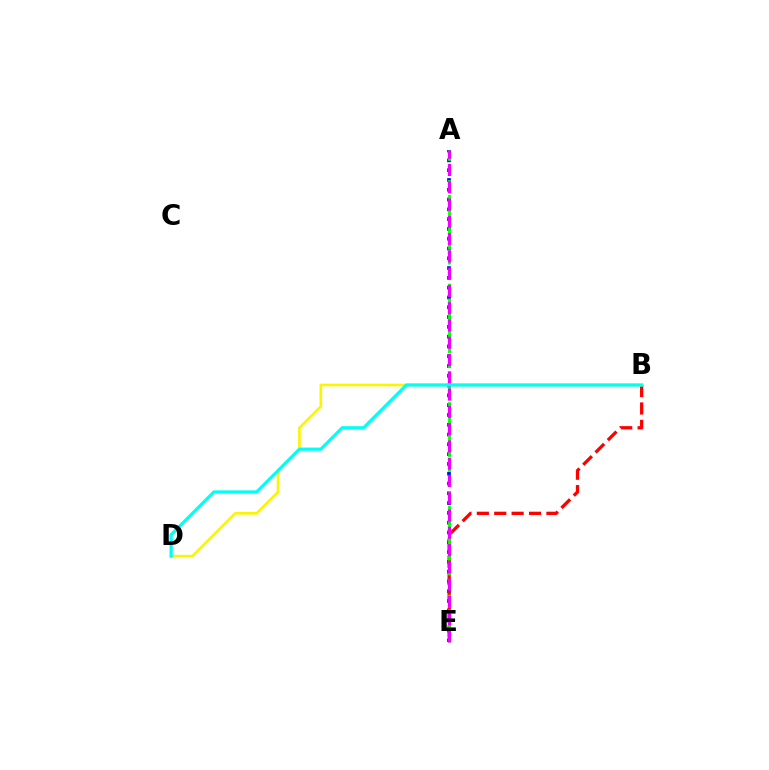{('A', 'E'): [{'color': '#0010ff', 'line_style': 'dotted', 'thickness': 2.66}, {'color': '#08ff00', 'line_style': 'dashed', 'thickness': 2.01}, {'color': '#ee00ff', 'line_style': 'dashed', 'thickness': 2.35}], ('B', 'E'): [{'color': '#ff0000', 'line_style': 'dashed', 'thickness': 2.36}], ('B', 'D'): [{'color': '#fcf500', 'line_style': 'solid', 'thickness': 1.9}, {'color': '#00fff6', 'line_style': 'solid', 'thickness': 2.3}]}